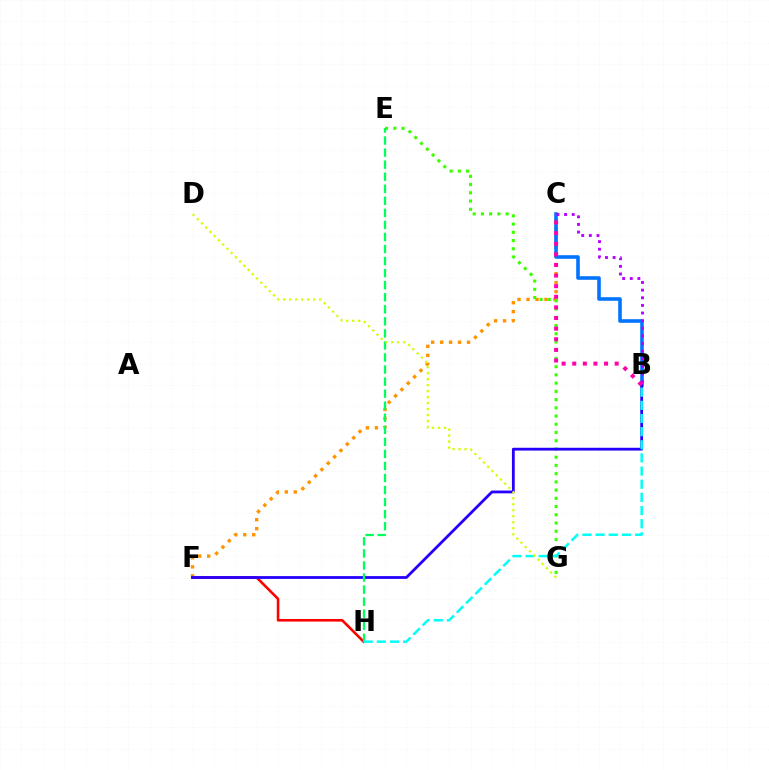{('C', 'F'): [{'color': '#ff9400', 'line_style': 'dotted', 'thickness': 2.44}], ('B', 'C'): [{'color': '#0074ff', 'line_style': 'solid', 'thickness': 2.58}, {'color': '#b900ff', 'line_style': 'dotted', 'thickness': 2.07}, {'color': '#ff00ac', 'line_style': 'dotted', 'thickness': 2.88}], ('E', 'G'): [{'color': '#3dff00', 'line_style': 'dotted', 'thickness': 2.24}], ('F', 'H'): [{'color': '#ff0000', 'line_style': 'solid', 'thickness': 1.87}], ('B', 'F'): [{'color': '#2500ff', 'line_style': 'solid', 'thickness': 2.01}], ('E', 'H'): [{'color': '#00ff5c', 'line_style': 'dashed', 'thickness': 1.64}], ('B', 'H'): [{'color': '#00fff6', 'line_style': 'dashed', 'thickness': 1.79}], ('D', 'G'): [{'color': '#d1ff00', 'line_style': 'dotted', 'thickness': 1.63}]}